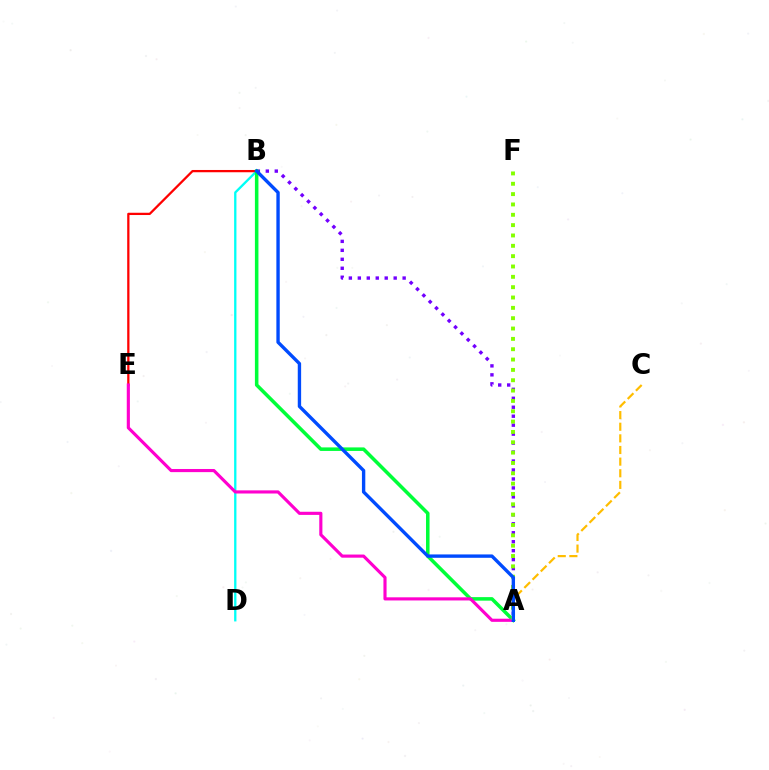{('B', 'D'): [{'color': '#00fff6', 'line_style': 'solid', 'thickness': 1.67}], ('B', 'E'): [{'color': '#ff0000', 'line_style': 'solid', 'thickness': 1.63}], ('A', 'B'): [{'color': '#7200ff', 'line_style': 'dotted', 'thickness': 2.44}, {'color': '#00ff39', 'line_style': 'solid', 'thickness': 2.54}, {'color': '#004bff', 'line_style': 'solid', 'thickness': 2.42}], ('A', 'E'): [{'color': '#ff00cf', 'line_style': 'solid', 'thickness': 2.26}], ('A', 'F'): [{'color': '#84ff00', 'line_style': 'dotted', 'thickness': 2.81}], ('A', 'C'): [{'color': '#ffbd00', 'line_style': 'dashed', 'thickness': 1.58}]}